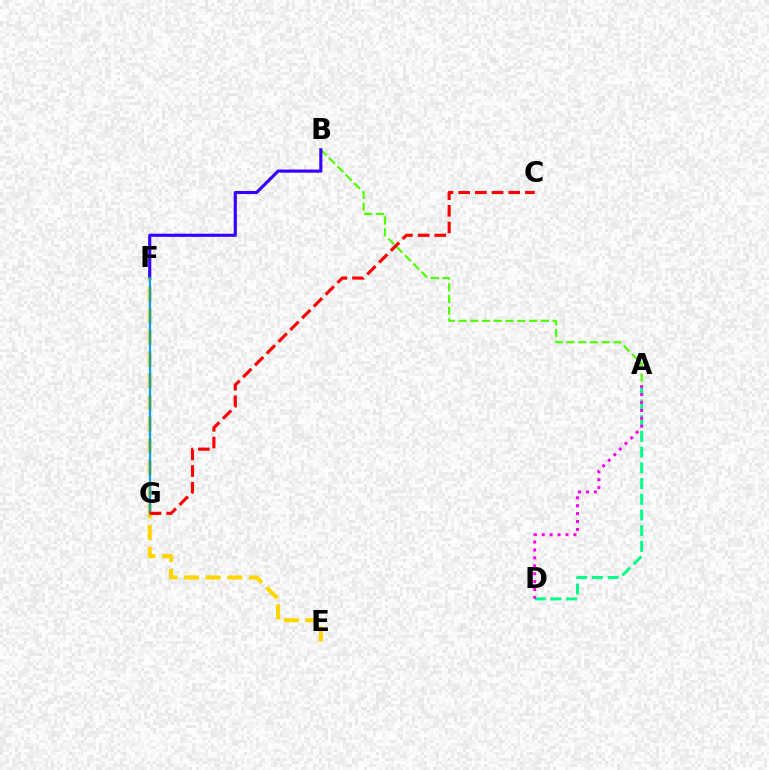{('A', 'B'): [{'color': '#4fff00', 'line_style': 'dashed', 'thickness': 1.6}], ('B', 'F'): [{'color': '#3700ff', 'line_style': 'solid', 'thickness': 2.25}], ('E', 'F'): [{'color': '#ffd500', 'line_style': 'dashed', 'thickness': 2.94}], ('A', 'D'): [{'color': '#00ff86', 'line_style': 'dashed', 'thickness': 2.13}, {'color': '#ff00ed', 'line_style': 'dotted', 'thickness': 2.15}], ('F', 'G'): [{'color': '#009eff', 'line_style': 'solid', 'thickness': 1.61}], ('C', 'G'): [{'color': '#ff0000', 'line_style': 'dashed', 'thickness': 2.26}]}